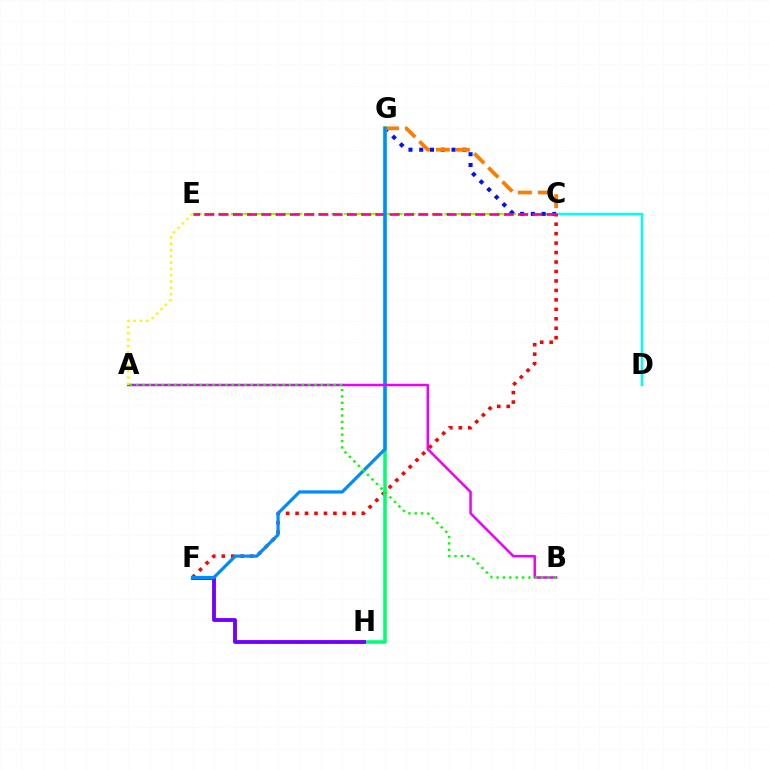{('C', 'D'): [{'color': '#00fff6', 'line_style': 'solid', 'thickness': 1.79}], ('C', 'F'): [{'color': '#ff0000', 'line_style': 'dotted', 'thickness': 2.57}], ('C', 'E'): [{'color': '#84ff00', 'line_style': 'dashed', 'thickness': 1.71}, {'color': '#ff0094', 'line_style': 'dashed', 'thickness': 1.94}], ('C', 'G'): [{'color': '#0010ff', 'line_style': 'dotted', 'thickness': 2.92}, {'color': '#ff7c00', 'line_style': 'dashed', 'thickness': 2.71}], ('G', 'H'): [{'color': '#00ff74', 'line_style': 'solid', 'thickness': 2.56}], ('F', 'H'): [{'color': '#7200ff', 'line_style': 'solid', 'thickness': 2.76}], ('F', 'G'): [{'color': '#008cff', 'line_style': 'solid', 'thickness': 2.32}], ('A', 'B'): [{'color': '#ee00ff', 'line_style': 'solid', 'thickness': 1.8}, {'color': '#08ff00', 'line_style': 'dotted', 'thickness': 1.73}], ('A', 'E'): [{'color': '#fcf500', 'line_style': 'dotted', 'thickness': 1.71}]}